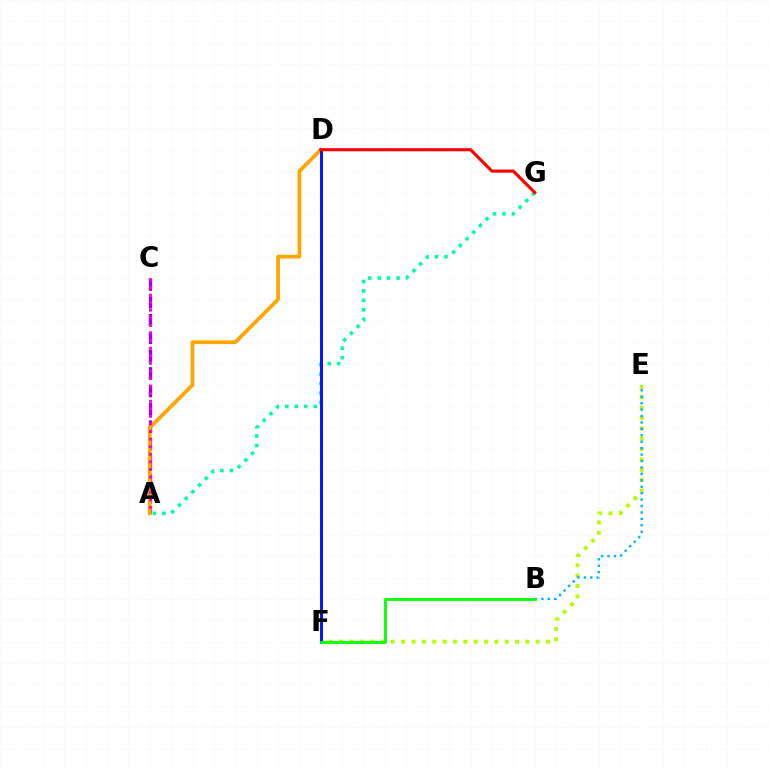{('E', 'F'): [{'color': '#b3ff00', 'line_style': 'dotted', 'thickness': 2.81}], ('A', 'C'): [{'color': '#9b00ff', 'line_style': 'dashed', 'thickness': 2.41}, {'color': '#ff00bd', 'line_style': 'dotted', 'thickness': 2.06}], ('B', 'E'): [{'color': '#00b5ff', 'line_style': 'dotted', 'thickness': 1.75}], ('A', 'G'): [{'color': '#00ff9d', 'line_style': 'dotted', 'thickness': 2.57}], ('A', 'D'): [{'color': '#ffa500', 'line_style': 'solid', 'thickness': 2.7}], ('D', 'F'): [{'color': '#0010ff', 'line_style': 'solid', 'thickness': 2.08}], ('B', 'F'): [{'color': '#08ff00', 'line_style': 'solid', 'thickness': 2.04}], ('D', 'G'): [{'color': '#ff0000', 'line_style': 'solid', 'thickness': 2.25}]}